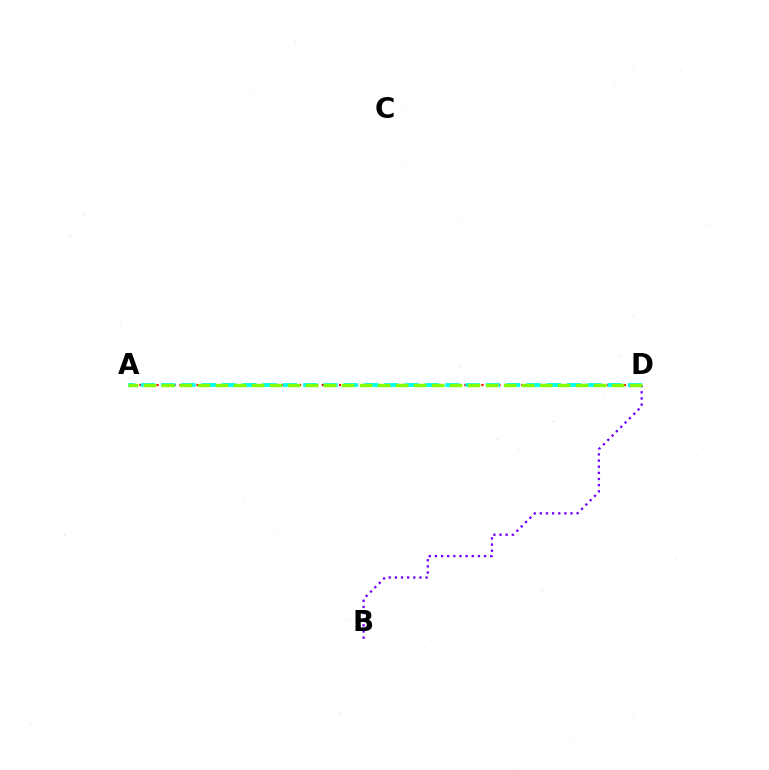{('A', 'D'): [{'color': '#ff0000', 'line_style': 'dotted', 'thickness': 1.55}, {'color': '#00fff6', 'line_style': 'dashed', 'thickness': 2.76}, {'color': '#84ff00', 'line_style': 'dashed', 'thickness': 2.45}], ('B', 'D'): [{'color': '#7200ff', 'line_style': 'dotted', 'thickness': 1.67}]}